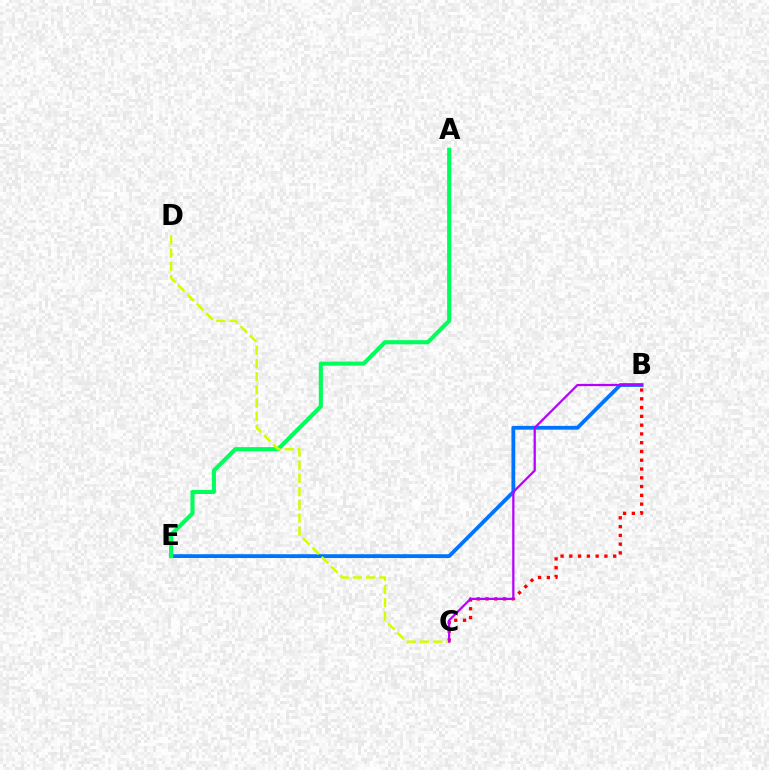{('B', 'E'): [{'color': '#0074ff', 'line_style': 'solid', 'thickness': 2.74}], ('B', 'C'): [{'color': '#ff0000', 'line_style': 'dotted', 'thickness': 2.38}, {'color': '#b900ff', 'line_style': 'solid', 'thickness': 1.62}], ('A', 'E'): [{'color': '#00ff5c', 'line_style': 'solid', 'thickness': 2.96}], ('C', 'D'): [{'color': '#d1ff00', 'line_style': 'dashed', 'thickness': 1.79}]}